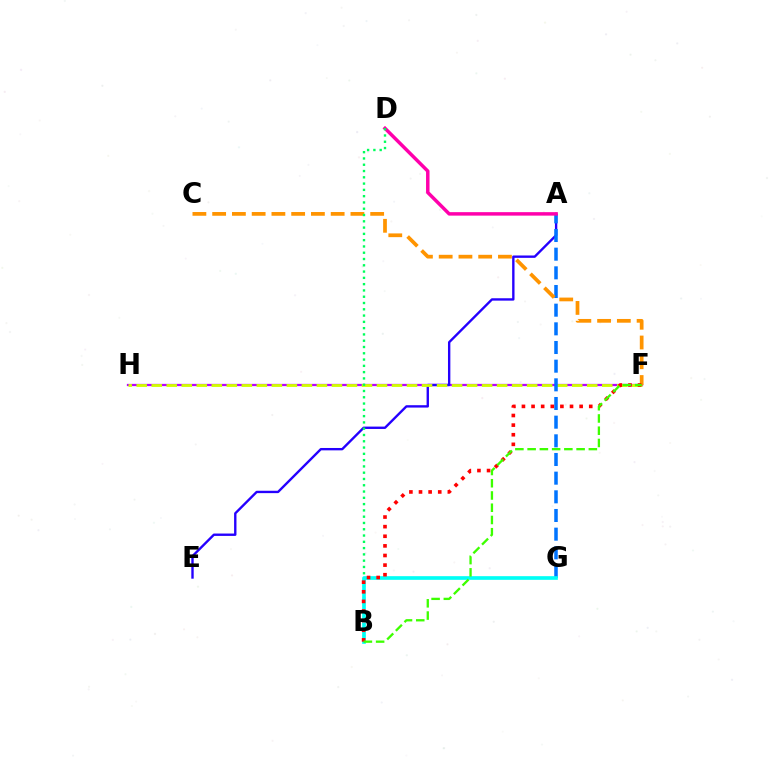{('F', 'H'): [{'color': '#b900ff', 'line_style': 'solid', 'thickness': 1.63}, {'color': '#d1ff00', 'line_style': 'dashed', 'thickness': 2.04}], ('A', 'E'): [{'color': '#2500ff', 'line_style': 'solid', 'thickness': 1.71}], ('A', 'G'): [{'color': '#0074ff', 'line_style': 'dashed', 'thickness': 2.54}], ('A', 'D'): [{'color': '#ff00ac', 'line_style': 'solid', 'thickness': 2.5}], ('C', 'F'): [{'color': '#ff9400', 'line_style': 'dashed', 'thickness': 2.68}], ('B', 'D'): [{'color': '#00ff5c', 'line_style': 'dotted', 'thickness': 1.71}], ('B', 'G'): [{'color': '#00fff6', 'line_style': 'solid', 'thickness': 2.64}], ('B', 'F'): [{'color': '#ff0000', 'line_style': 'dotted', 'thickness': 2.61}, {'color': '#3dff00', 'line_style': 'dashed', 'thickness': 1.66}]}